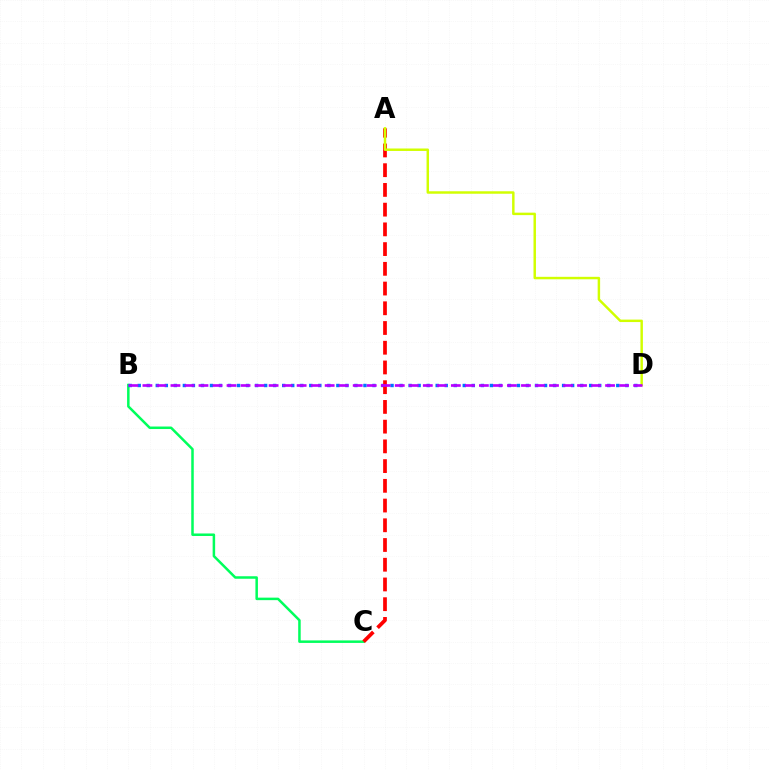{('B', 'C'): [{'color': '#00ff5c', 'line_style': 'solid', 'thickness': 1.81}], ('B', 'D'): [{'color': '#0074ff', 'line_style': 'dotted', 'thickness': 2.45}, {'color': '#b900ff', 'line_style': 'dashed', 'thickness': 1.9}], ('A', 'C'): [{'color': '#ff0000', 'line_style': 'dashed', 'thickness': 2.68}], ('A', 'D'): [{'color': '#d1ff00', 'line_style': 'solid', 'thickness': 1.77}]}